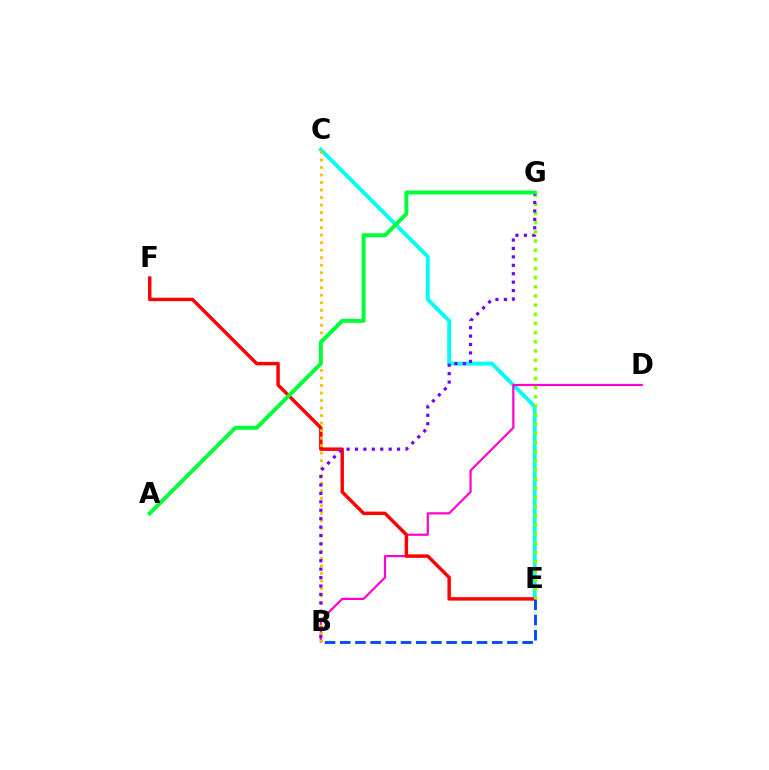{('C', 'E'): [{'color': '#00fff6', 'line_style': 'solid', 'thickness': 2.8}], ('B', 'D'): [{'color': '#ff00cf', 'line_style': 'solid', 'thickness': 1.58}], ('B', 'E'): [{'color': '#004bff', 'line_style': 'dashed', 'thickness': 2.06}], ('E', 'F'): [{'color': '#ff0000', 'line_style': 'solid', 'thickness': 2.48}], ('B', 'C'): [{'color': '#ffbd00', 'line_style': 'dotted', 'thickness': 2.04}], ('E', 'G'): [{'color': '#84ff00', 'line_style': 'dotted', 'thickness': 2.49}], ('B', 'G'): [{'color': '#7200ff', 'line_style': 'dotted', 'thickness': 2.29}], ('A', 'G'): [{'color': '#00ff39', 'line_style': 'solid', 'thickness': 2.85}]}